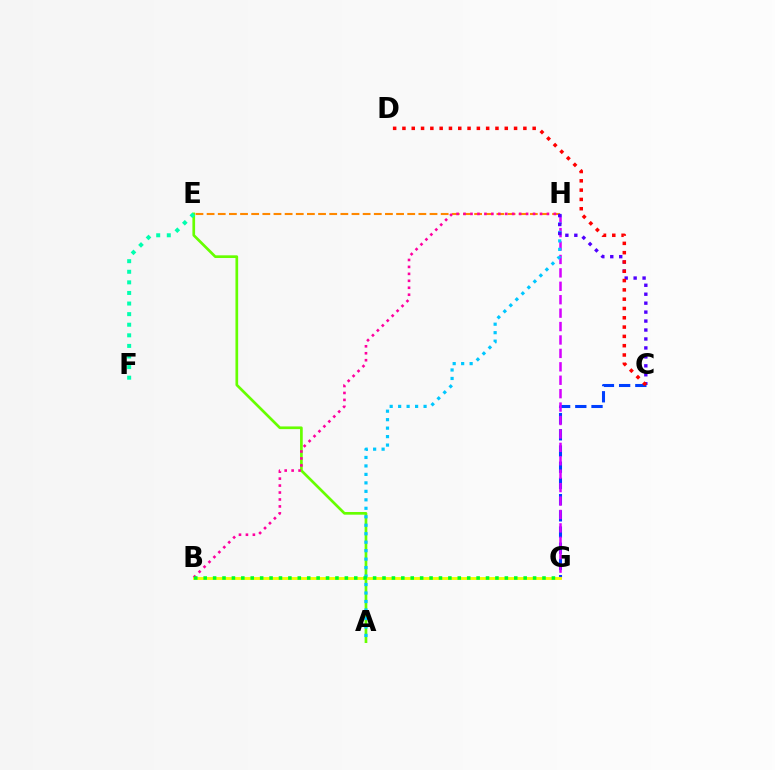{('A', 'E'): [{'color': '#66ff00', 'line_style': 'solid', 'thickness': 1.94}], ('C', 'G'): [{'color': '#003fff', 'line_style': 'dashed', 'thickness': 2.2}], ('G', 'H'): [{'color': '#d600ff', 'line_style': 'dashed', 'thickness': 1.82}], ('B', 'G'): [{'color': '#eeff00', 'line_style': 'solid', 'thickness': 2.08}, {'color': '#00ff27', 'line_style': 'dotted', 'thickness': 2.56}], ('E', 'H'): [{'color': '#ff8800', 'line_style': 'dashed', 'thickness': 1.51}], ('A', 'H'): [{'color': '#00c7ff', 'line_style': 'dotted', 'thickness': 2.3}], ('C', 'H'): [{'color': '#4f00ff', 'line_style': 'dotted', 'thickness': 2.43}], ('C', 'D'): [{'color': '#ff0000', 'line_style': 'dotted', 'thickness': 2.53}], ('B', 'H'): [{'color': '#ff00a0', 'line_style': 'dotted', 'thickness': 1.89}], ('E', 'F'): [{'color': '#00ffaf', 'line_style': 'dotted', 'thickness': 2.88}]}